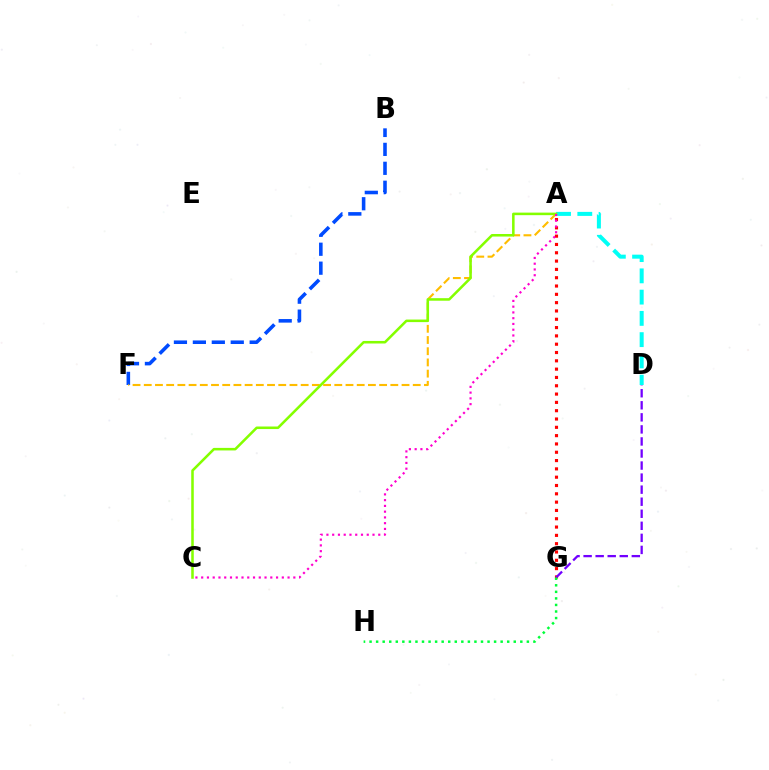{('A', 'G'): [{'color': '#ff0000', 'line_style': 'dotted', 'thickness': 2.26}], ('D', 'G'): [{'color': '#7200ff', 'line_style': 'dashed', 'thickness': 1.64}], ('G', 'H'): [{'color': '#00ff39', 'line_style': 'dotted', 'thickness': 1.78}], ('B', 'F'): [{'color': '#004bff', 'line_style': 'dashed', 'thickness': 2.57}], ('A', 'D'): [{'color': '#00fff6', 'line_style': 'dashed', 'thickness': 2.89}], ('A', 'F'): [{'color': '#ffbd00', 'line_style': 'dashed', 'thickness': 1.52}], ('A', 'C'): [{'color': '#84ff00', 'line_style': 'solid', 'thickness': 1.83}, {'color': '#ff00cf', 'line_style': 'dotted', 'thickness': 1.56}]}